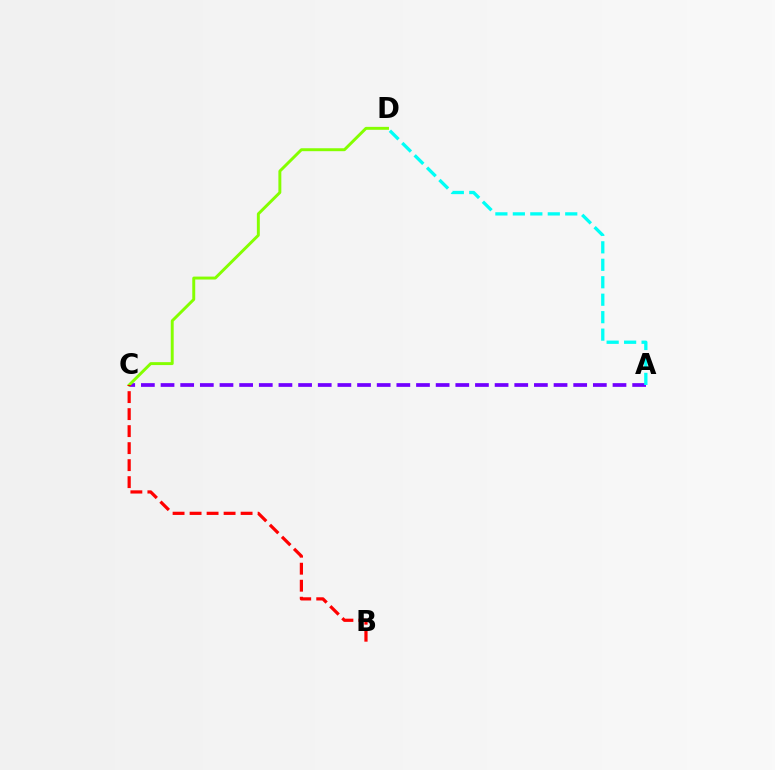{('A', 'C'): [{'color': '#7200ff', 'line_style': 'dashed', 'thickness': 2.67}], ('C', 'D'): [{'color': '#84ff00', 'line_style': 'solid', 'thickness': 2.11}], ('B', 'C'): [{'color': '#ff0000', 'line_style': 'dashed', 'thickness': 2.31}], ('A', 'D'): [{'color': '#00fff6', 'line_style': 'dashed', 'thickness': 2.37}]}